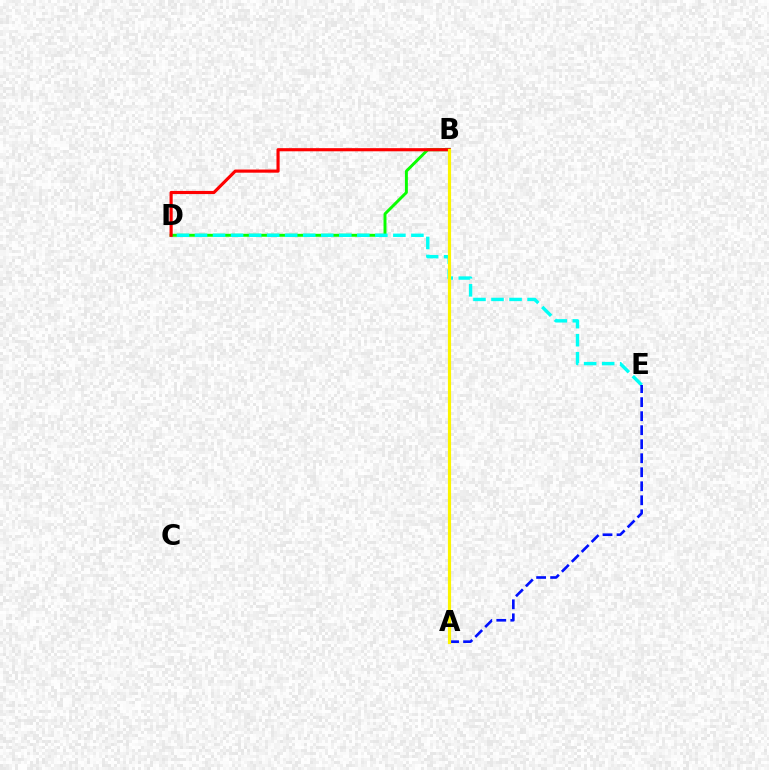{('B', 'D'): [{'color': '#08ff00', 'line_style': 'solid', 'thickness': 2.11}, {'color': '#ff0000', 'line_style': 'solid', 'thickness': 2.26}], ('A', 'B'): [{'color': '#ee00ff', 'line_style': 'dotted', 'thickness': 1.94}, {'color': '#fcf500', 'line_style': 'solid', 'thickness': 2.28}], ('D', 'E'): [{'color': '#00fff6', 'line_style': 'dashed', 'thickness': 2.45}], ('A', 'E'): [{'color': '#0010ff', 'line_style': 'dashed', 'thickness': 1.9}]}